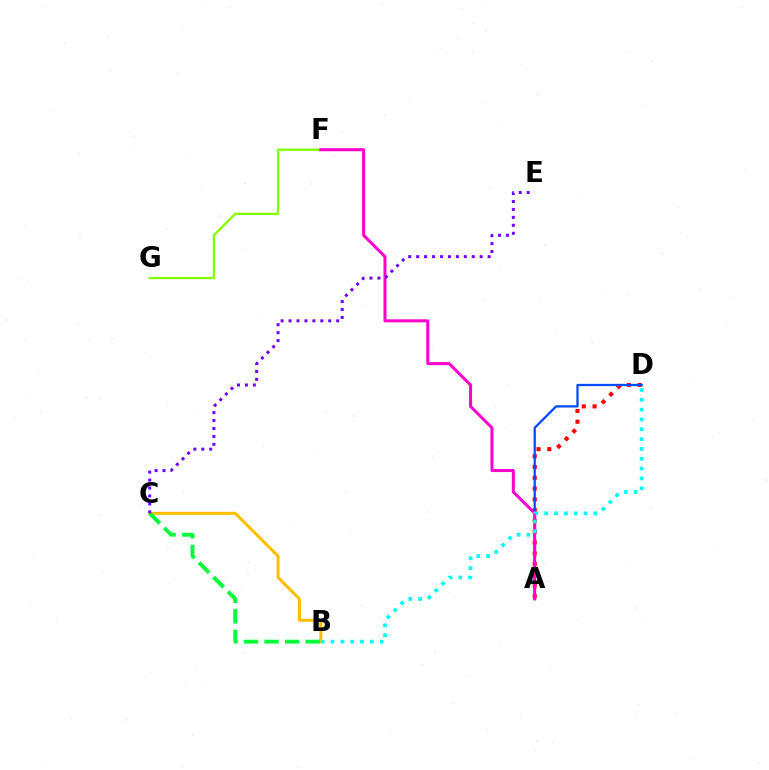{('A', 'D'): [{'color': '#ff0000', 'line_style': 'dotted', 'thickness': 2.93}, {'color': '#004bff', 'line_style': 'solid', 'thickness': 1.64}], ('F', 'G'): [{'color': '#84ff00', 'line_style': 'solid', 'thickness': 1.66}], ('B', 'C'): [{'color': '#ffbd00', 'line_style': 'solid', 'thickness': 2.17}, {'color': '#00ff39', 'line_style': 'dashed', 'thickness': 2.79}], ('A', 'F'): [{'color': '#ff00cf', 'line_style': 'solid', 'thickness': 2.17}], ('B', 'D'): [{'color': '#00fff6', 'line_style': 'dotted', 'thickness': 2.67}], ('C', 'E'): [{'color': '#7200ff', 'line_style': 'dotted', 'thickness': 2.16}]}